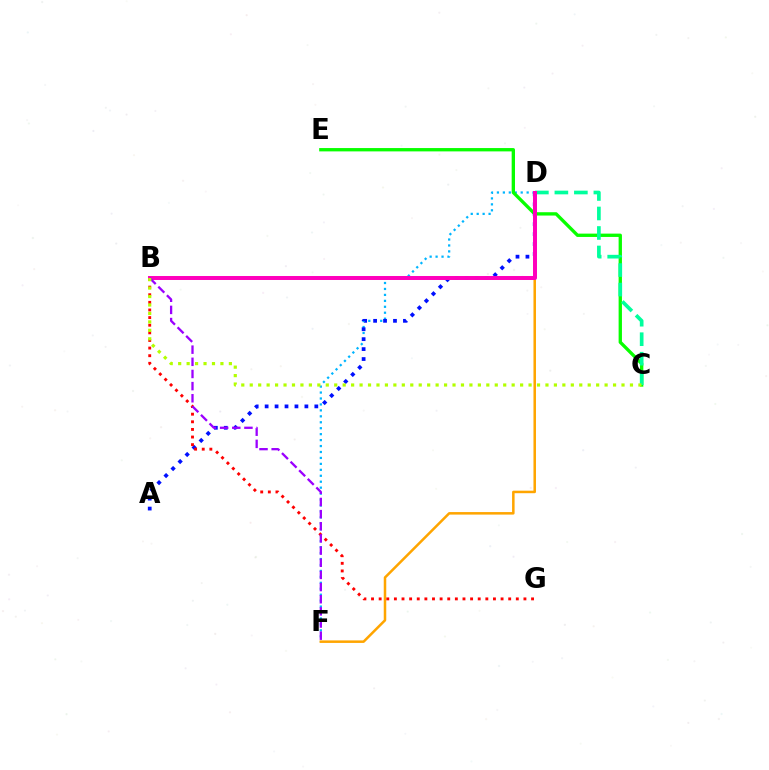{('D', 'F'): [{'color': '#00b5ff', 'line_style': 'dotted', 'thickness': 1.62}, {'color': '#ffa500', 'line_style': 'solid', 'thickness': 1.81}], ('C', 'E'): [{'color': '#08ff00', 'line_style': 'solid', 'thickness': 2.4}], ('A', 'D'): [{'color': '#0010ff', 'line_style': 'dotted', 'thickness': 2.7}], ('B', 'G'): [{'color': '#ff0000', 'line_style': 'dotted', 'thickness': 2.07}], ('C', 'D'): [{'color': '#00ff9d', 'line_style': 'dashed', 'thickness': 2.65}], ('B', 'D'): [{'color': '#ff00bd', 'line_style': 'solid', 'thickness': 2.86}], ('B', 'F'): [{'color': '#9b00ff', 'line_style': 'dashed', 'thickness': 1.65}], ('B', 'C'): [{'color': '#b3ff00', 'line_style': 'dotted', 'thickness': 2.3}]}